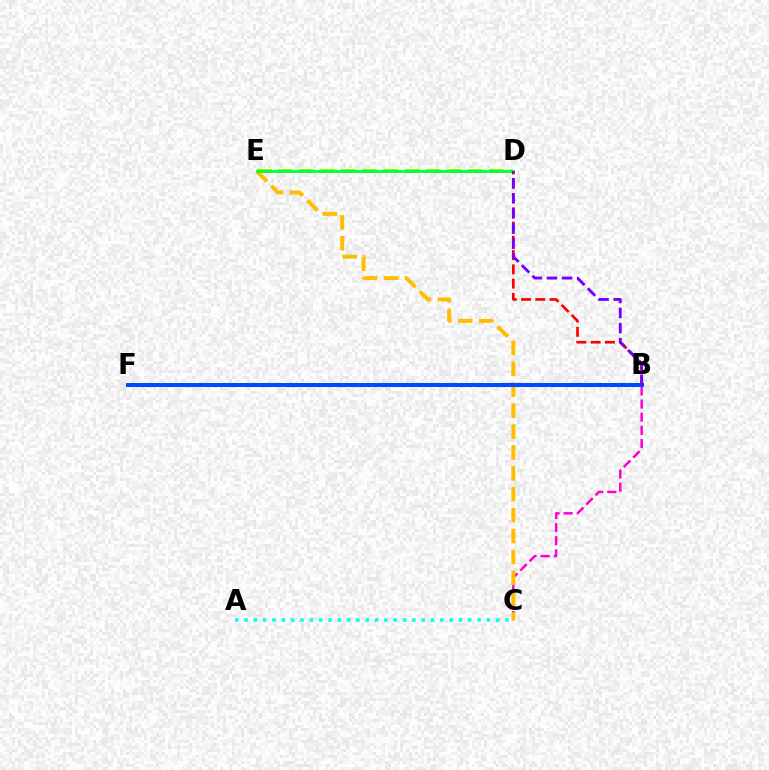{('D', 'E'): [{'color': '#84ff00', 'line_style': 'dashed', 'thickness': 2.86}, {'color': '#00ff39', 'line_style': 'solid', 'thickness': 2.01}], ('B', 'C'): [{'color': '#ff00cf', 'line_style': 'dashed', 'thickness': 1.79}], ('C', 'E'): [{'color': '#ffbd00', 'line_style': 'dashed', 'thickness': 2.84}], ('B', 'D'): [{'color': '#ff0000', 'line_style': 'dashed', 'thickness': 1.94}, {'color': '#7200ff', 'line_style': 'dashed', 'thickness': 2.05}], ('B', 'F'): [{'color': '#004bff', 'line_style': 'solid', 'thickness': 2.89}], ('A', 'C'): [{'color': '#00fff6', 'line_style': 'dotted', 'thickness': 2.53}]}